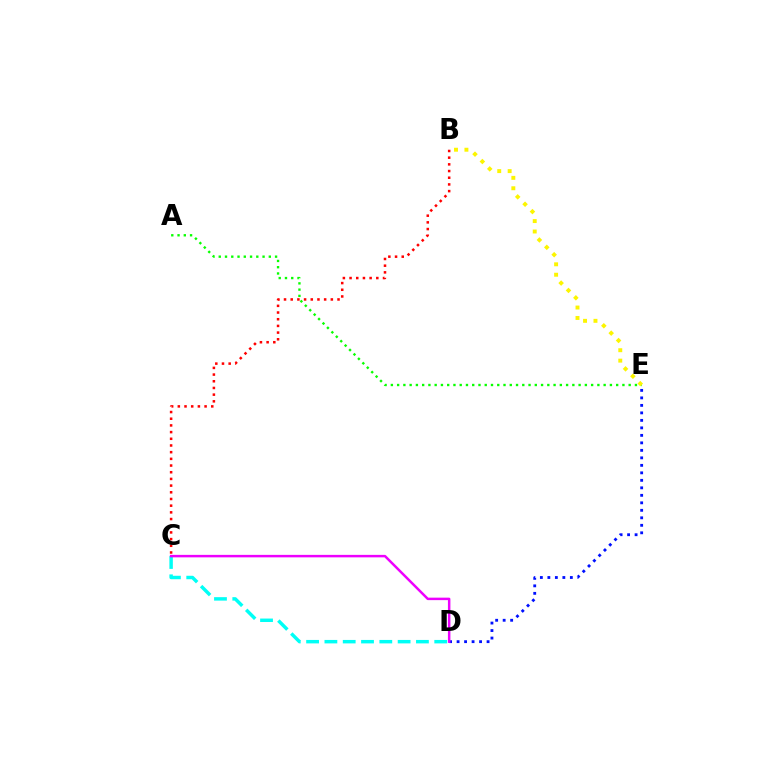{('A', 'E'): [{'color': '#08ff00', 'line_style': 'dotted', 'thickness': 1.7}], ('B', 'E'): [{'color': '#fcf500', 'line_style': 'dotted', 'thickness': 2.83}], ('B', 'C'): [{'color': '#ff0000', 'line_style': 'dotted', 'thickness': 1.82}], ('C', 'D'): [{'color': '#00fff6', 'line_style': 'dashed', 'thickness': 2.49}, {'color': '#ee00ff', 'line_style': 'solid', 'thickness': 1.79}], ('D', 'E'): [{'color': '#0010ff', 'line_style': 'dotted', 'thickness': 2.04}]}